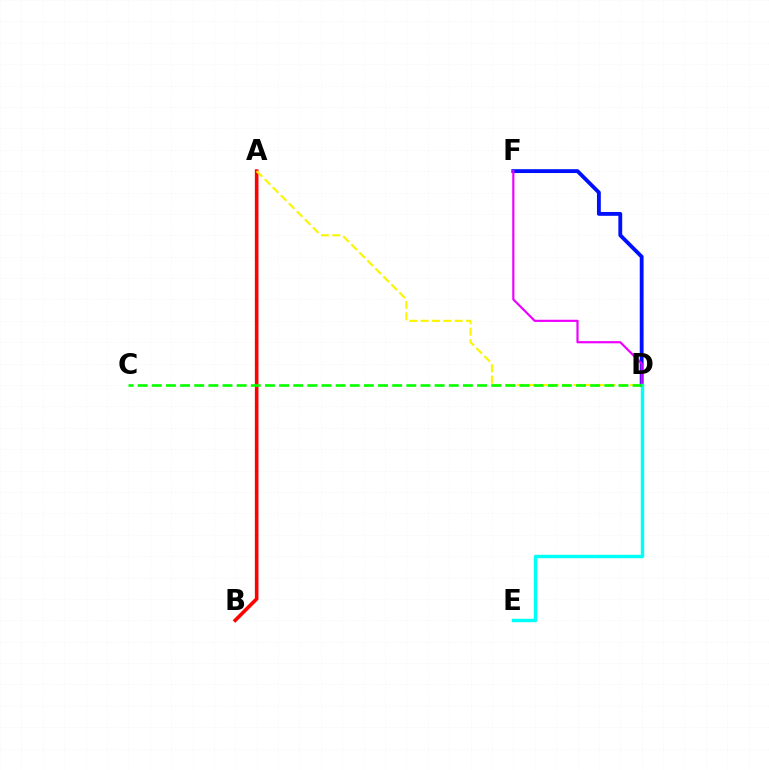{('D', 'F'): [{'color': '#0010ff', 'line_style': 'solid', 'thickness': 2.77}, {'color': '#ee00ff', 'line_style': 'solid', 'thickness': 1.57}], ('A', 'B'): [{'color': '#ff0000', 'line_style': 'solid', 'thickness': 2.6}], ('D', 'E'): [{'color': '#00fff6', 'line_style': 'solid', 'thickness': 2.47}], ('A', 'D'): [{'color': '#fcf500', 'line_style': 'dashed', 'thickness': 1.54}], ('C', 'D'): [{'color': '#08ff00', 'line_style': 'dashed', 'thickness': 1.92}]}